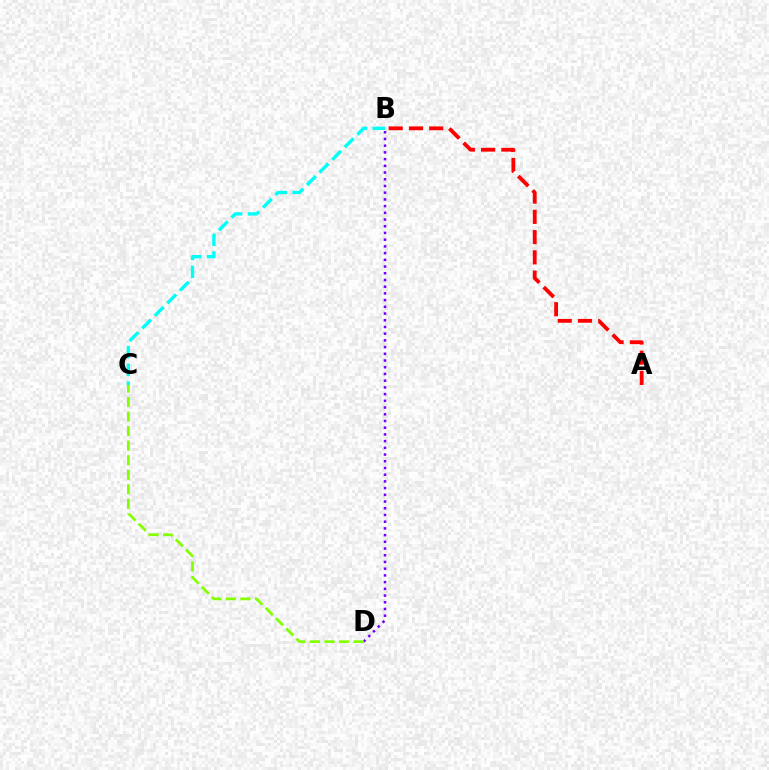{('B', 'D'): [{'color': '#7200ff', 'line_style': 'dotted', 'thickness': 1.82}], ('B', 'C'): [{'color': '#00fff6', 'line_style': 'dashed', 'thickness': 2.42}], ('C', 'D'): [{'color': '#84ff00', 'line_style': 'dashed', 'thickness': 1.98}], ('A', 'B'): [{'color': '#ff0000', 'line_style': 'dashed', 'thickness': 2.75}]}